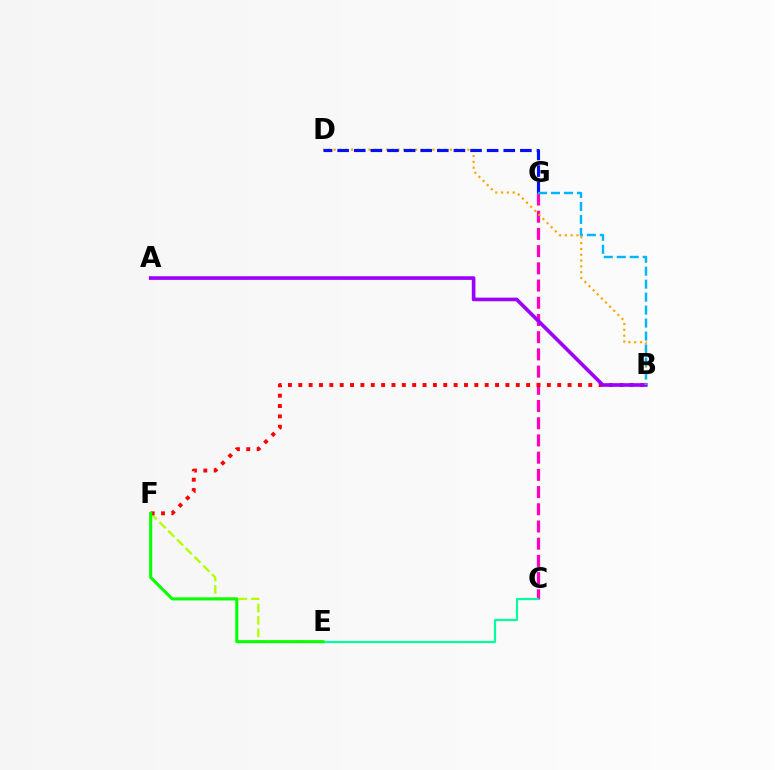{('C', 'G'): [{'color': '#ff00bd', 'line_style': 'dashed', 'thickness': 2.34}], ('E', 'F'): [{'color': '#b3ff00', 'line_style': 'dashed', 'thickness': 1.68}, {'color': '#08ff00', 'line_style': 'solid', 'thickness': 2.21}], ('B', 'D'): [{'color': '#ffa500', 'line_style': 'dotted', 'thickness': 1.58}], ('D', 'G'): [{'color': '#0010ff', 'line_style': 'dashed', 'thickness': 2.26}], ('B', 'F'): [{'color': '#ff0000', 'line_style': 'dotted', 'thickness': 2.81}], ('A', 'B'): [{'color': '#9b00ff', 'line_style': 'solid', 'thickness': 2.62}], ('C', 'E'): [{'color': '#00ff9d', 'line_style': 'solid', 'thickness': 1.57}], ('B', 'G'): [{'color': '#00b5ff', 'line_style': 'dashed', 'thickness': 1.76}]}